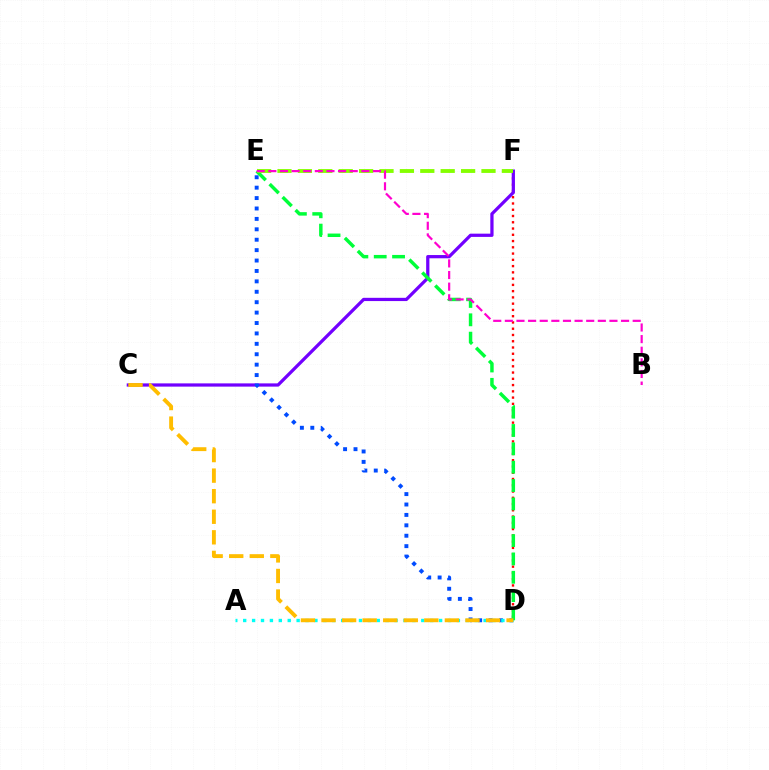{('D', 'F'): [{'color': '#ff0000', 'line_style': 'dotted', 'thickness': 1.7}], ('C', 'F'): [{'color': '#7200ff', 'line_style': 'solid', 'thickness': 2.34}], ('D', 'E'): [{'color': '#004bff', 'line_style': 'dotted', 'thickness': 2.83}, {'color': '#00ff39', 'line_style': 'dashed', 'thickness': 2.49}], ('A', 'D'): [{'color': '#00fff6', 'line_style': 'dotted', 'thickness': 2.42}], ('C', 'D'): [{'color': '#ffbd00', 'line_style': 'dashed', 'thickness': 2.79}], ('E', 'F'): [{'color': '#84ff00', 'line_style': 'dashed', 'thickness': 2.77}], ('B', 'E'): [{'color': '#ff00cf', 'line_style': 'dashed', 'thickness': 1.58}]}